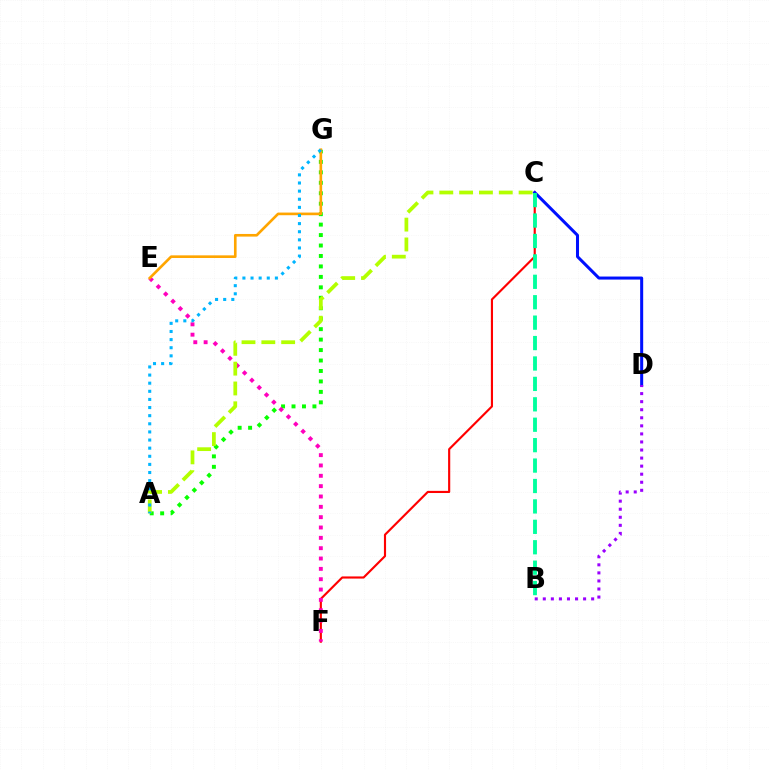{('A', 'G'): [{'color': '#08ff00', 'line_style': 'dotted', 'thickness': 2.84}, {'color': '#00b5ff', 'line_style': 'dotted', 'thickness': 2.21}], ('C', 'F'): [{'color': '#ff0000', 'line_style': 'solid', 'thickness': 1.54}], ('E', 'F'): [{'color': '#ff00bd', 'line_style': 'dotted', 'thickness': 2.81}], ('A', 'C'): [{'color': '#b3ff00', 'line_style': 'dashed', 'thickness': 2.69}], ('C', 'D'): [{'color': '#0010ff', 'line_style': 'solid', 'thickness': 2.18}], ('E', 'G'): [{'color': '#ffa500', 'line_style': 'solid', 'thickness': 1.9}], ('B', 'D'): [{'color': '#9b00ff', 'line_style': 'dotted', 'thickness': 2.19}], ('B', 'C'): [{'color': '#00ff9d', 'line_style': 'dashed', 'thickness': 2.77}]}